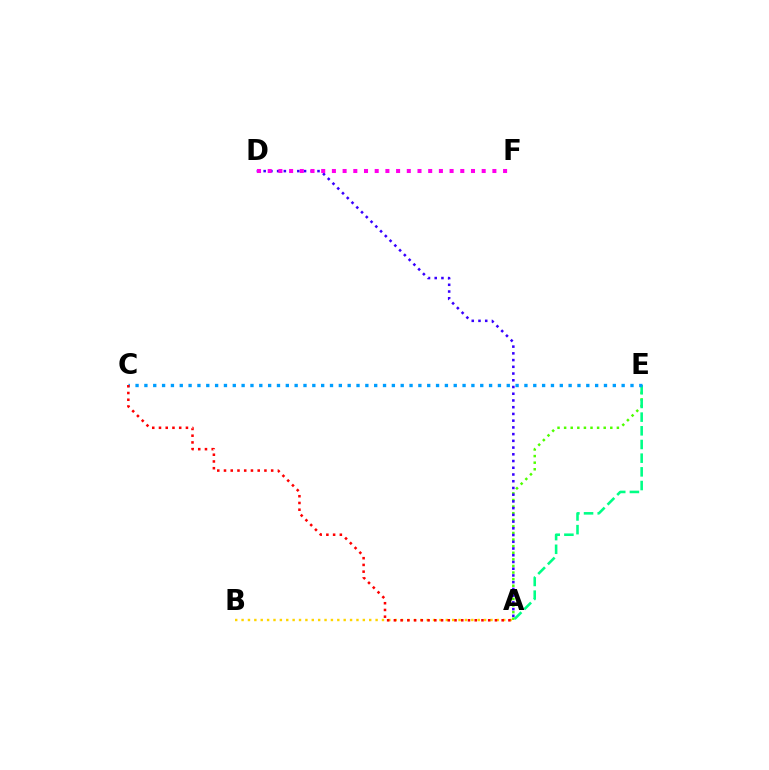{('A', 'E'): [{'color': '#4fff00', 'line_style': 'dotted', 'thickness': 1.79}, {'color': '#00ff86', 'line_style': 'dashed', 'thickness': 1.86}], ('A', 'D'): [{'color': '#3700ff', 'line_style': 'dotted', 'thickness': 1.83}], ('C', 'E'): [{'color': '#009eff', 'line_style': 'dotted', 'thickness': 2.4}], ('A', 'B'): [{'color': '#ffd500', 'line_style': 'dotted', 'thickness': 1.73}], ('D', 'F'): [{'color': '#ff00ed', 'line_style': 'dotted', 'thickness': 2.91}], ('A', 'C'): [{'color': '#ff0000', 'line_style': 'dotted', 'thickness': 1.83}]}